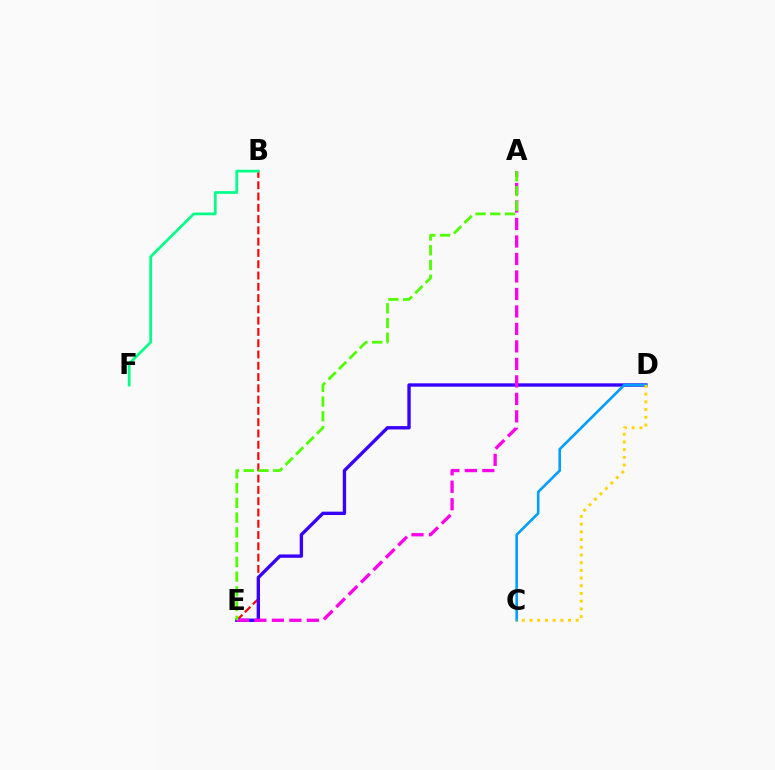{('B', 'E'): [{'color': '#ff0000', 'line_style': 'dashed', 'thickness': 1.53}], ('D', 'E'): [{'color': '#3700ff', 'line_style': 'solid', 'thickness': 2.42}], ('A', 'E'): [{'color': '#ff00ed', 'line_style': 'dashed', 'thickness': 2.38}, {'color': '#4fff00', 'line_style': 'dashed', 'thickness': 2.0}], ('C', 'D'): [{'color': '#009eff', 'line_style': 'solid', 'thickness': 1.88}, {'color': '#ffd500', 'line_style': 'dotted', 'thickness': 2.09}], ('B', 'F'): [{'color': '#00ff86', 'line_style': 'solid', 'thickness': 1.96}]}